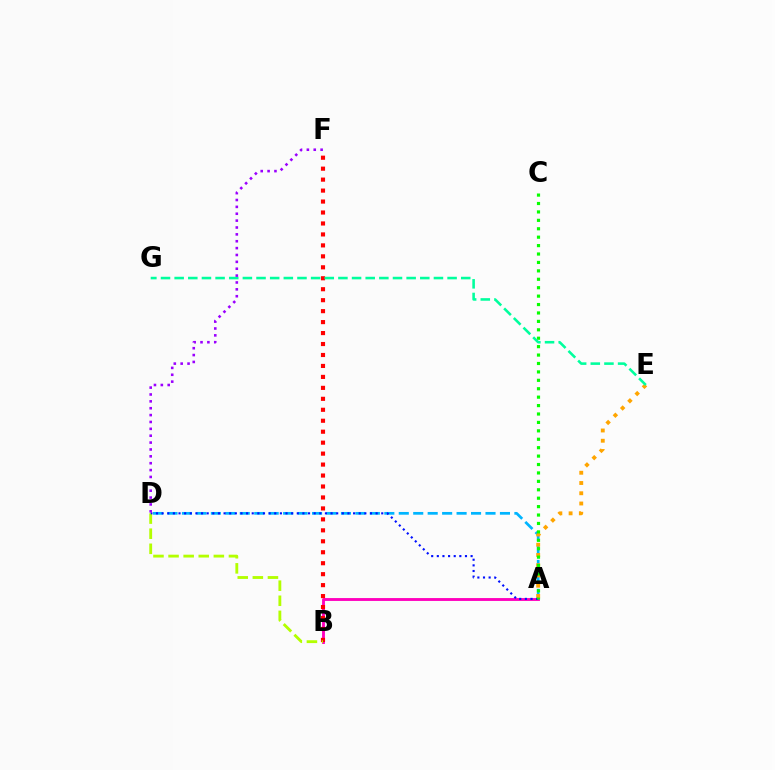{('A', 'B'): [{'color': '#ff00bd', 'line_style': 'solid', 'thickness': 2.07}], ('A', 'D'): [{'color': '#00b5ff', 'line_style': 'dashed', 'thickness': 1.96}, {'color': '#0010ff', 'line_style': 'dotted', 'thickness': 1.53}], ('B', 'F'): [{'color': '#ff0000', 'line_style': 'dotted', 'thickness': 2.98}], ('A', 'E'): [{'color': '#ffa500', 'line_style': 'dotted', 'thickness': 2.78}], ('B', 'D'): [{'color': '#b3ff00', 'line_style': 'dashed', 'thickness': 2.05}], ('A', 'C'): [{'color': '#08ff00', 'line_style': 'dotted', 'thickness': 2.29}], ('E', 'G'): [{'color': '#00ff9d', 'line_style': 'dashed', 'thickness': 1.85}], ('D', 'F'): [{'color': '#9b00ff', 'line_style': 'dotted', 'thickness': 1.87}]}